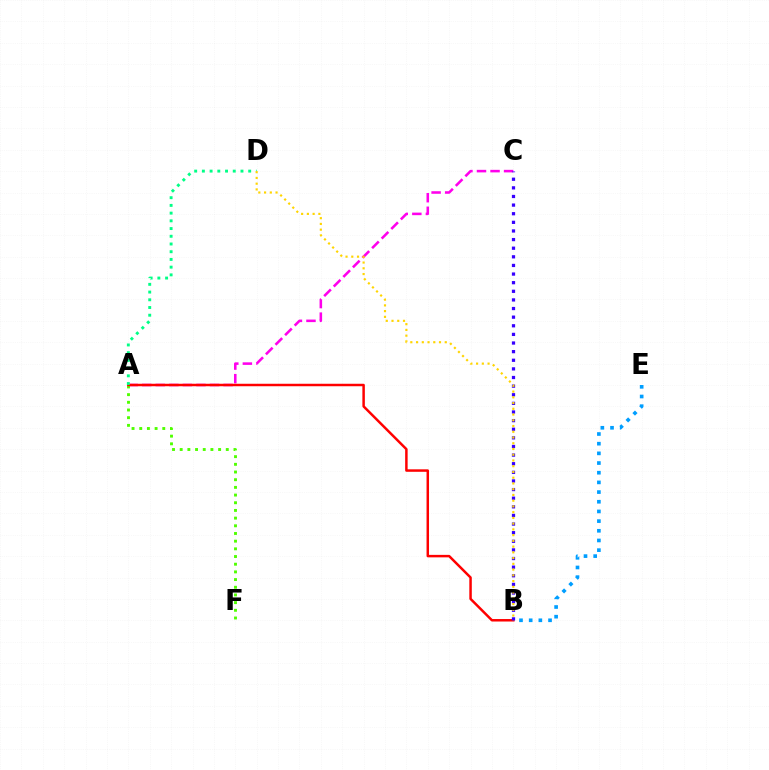{('A', 'C'): [{'color': '#ff00ed', 'line_style': 'dashed', 'thickness': 1.84}], ('A', 'F'): [{'color': '#4fff00', 'line_style': 'dotted', 'thickness': 2.09}], ('A', 'B'): [{'color': '#ff0000', 'line_style': 'solid', 'thickness': 1.79}], ('B', 'C'): [{'color': '#3700ff', 'line_style': 'dotted', 'thickness': 2.34}], ('A', 'D'): [{'color': '#00ff86', 'line_style': 'dotted', 'thickness': 2.1}], ('B', 'E'): [{'color': '#009eff', 'line_style': 'dotted', 'thickness': 2.63}], ('B', 'D'): [{'color': '#ffd500', 'line_style': 'dotted', 'thickness': 1.56}]}